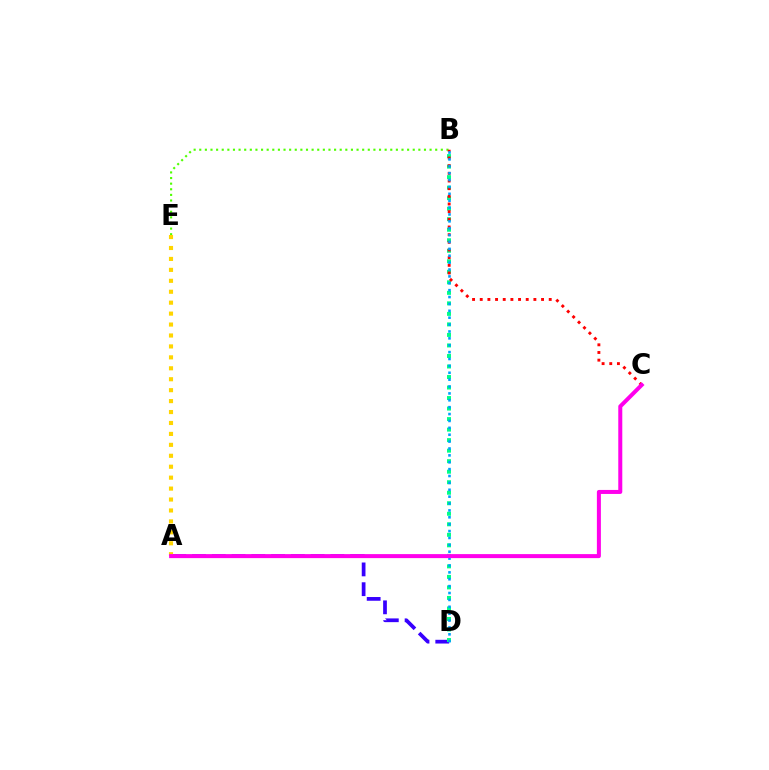{('B', 'E'): [{'color': '#4fff00', 'line_style': 'dotted', 'thickness': 1.53}], ('A', 'D'): [{'color': '#3700ff', 'line_style': 'dashed', 'thickness': 2.69}], ('B', 'D'): [{'color': '#00ff86', 'line_style': 'dotted', 'thickness': 2.86}, {'color': '#009eff', 'line_style': 'dotted', 'thickness': 1.87}], ('B', 'C'): [{'color': '#ff0000', 'line_style': 'dotted', 'thickness': 2.08}], ('A', 'E'): [{'color': '#ffd500', 'line_style': 'dotted', 'thickness': 2.97}], ('A', 'C'): [{'color': '#ff00ed', 'line_style': 'solid', 'thickness': 2.89}]}